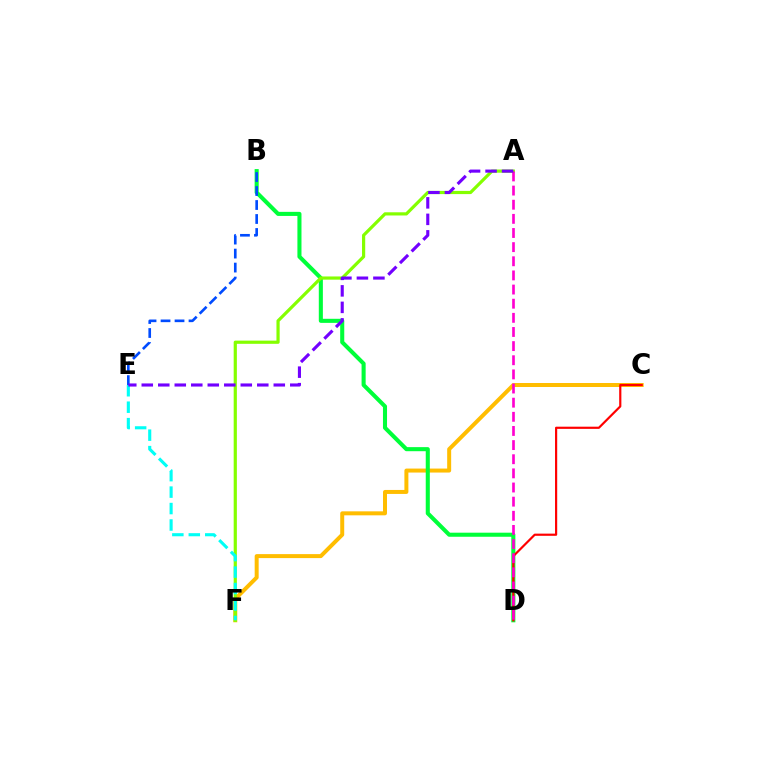{('C', 'F'): [{'color': '#ffbd00', 'line_style': 'solid', 'thickness': 2.87}], ('B', 'D'): [{'color': '#00ff39', 'line_style': 'solid', 'thickness': 2.93}], ('A', 'F'): [{'color': '#84ff00', 'line_style': 'solid', 'thickness': 2.3}], ('E', 'F'): [{'color': '#00fff6', 'line_style': 'dashed', 'thickness': 2.23}], ('C', 'D'): [{'color': '#ff0000', 'line_style': 'solid', 'thickness': 1.57}], ('B', 'E'): [{'color': '#004bff', 'line_style': 'dashed', 'thickness': 1.9}], ('A', 'D'): [{'color': '#ff00cf', 'line_style': 'dashed', 'thickness': 1.92}], ('A', 'E'): [{'color': '#7200ff', 'line_style': 'dashed', 'thickness': 2.24}]}